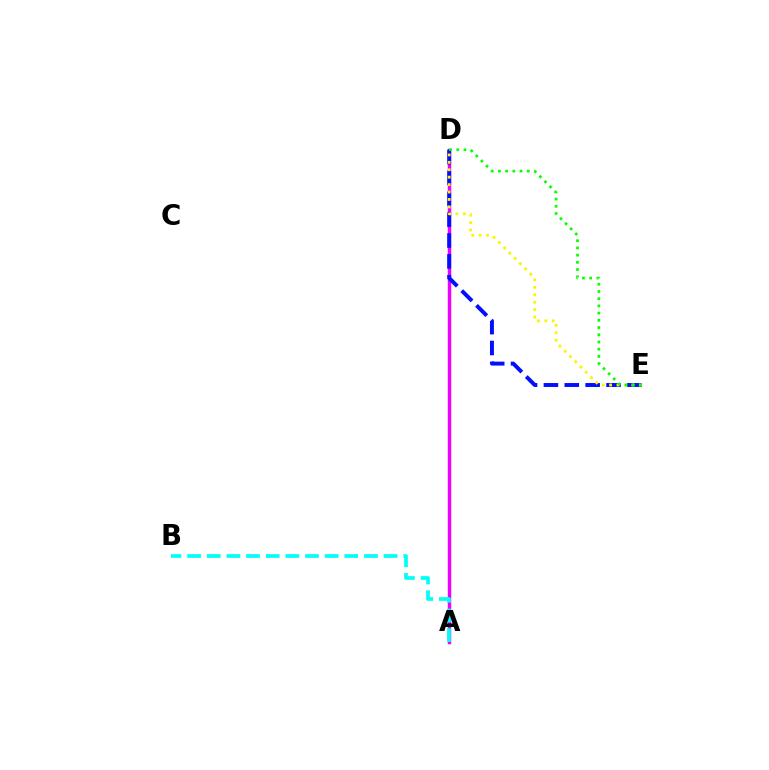{('A', 'D'): [{'color': '#ff0000', 'line_style': 'dashed', 'thickness': 1.95}, {'color': '#ee00ff', 'line_style': 'solid', 'thickness': 2.49}], ('D', 'E'): [{'color': '#0010ff', 'line_style': 'dashed', 'thickness': 2.83}, {'color': '#fcf500', 'line_style': 'dotted', 'thickness': 2.02}, {'color': '#08ff00', 'line_style': 'dotted', 'thickness': 1.96}], ('A', 'B'): [{'color': '#00fff6', 'line_style': 'dashed', 'thickness': 2.67}]}